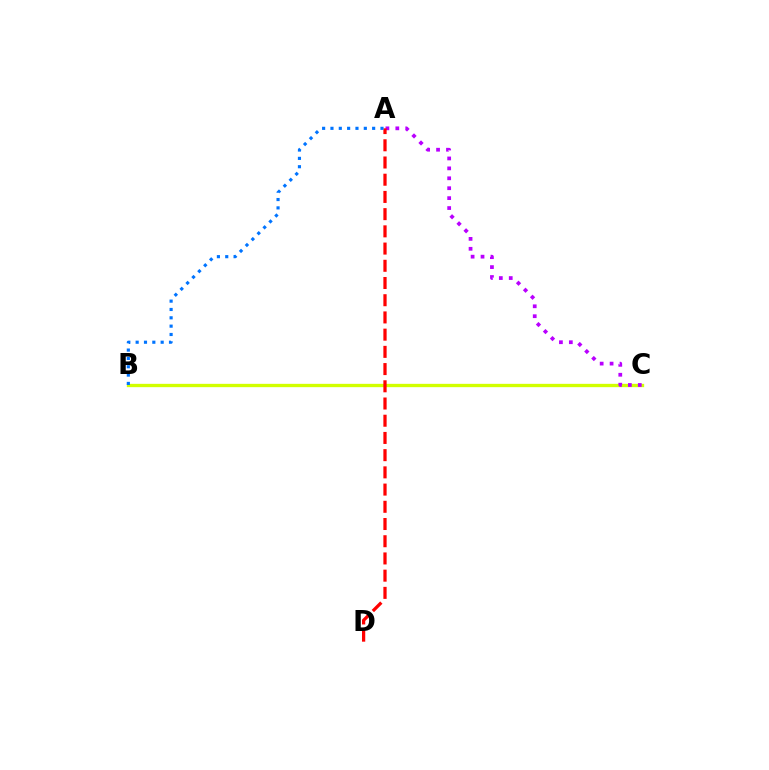{('B', 'C'): [{'color': '#00ff5c', 'line_style': 'dotted', 'thickness': 2.02}, {'color': '#d1ff00', 'line_style': 'solid', 'thickness': 2.4}], ('A', 'C'): [{'color': '#b900ff', 'line_style': 'dotted', 'thickness': 2.7}], ('A', 'D'): [{'color': '#ff0000', 'line_style': 'dashed', 'thickness': 2.34}], ('A', 'B'): [{'color': '#0074ff', 'line_style': 'dotted', 'thickness': 2.27}]}